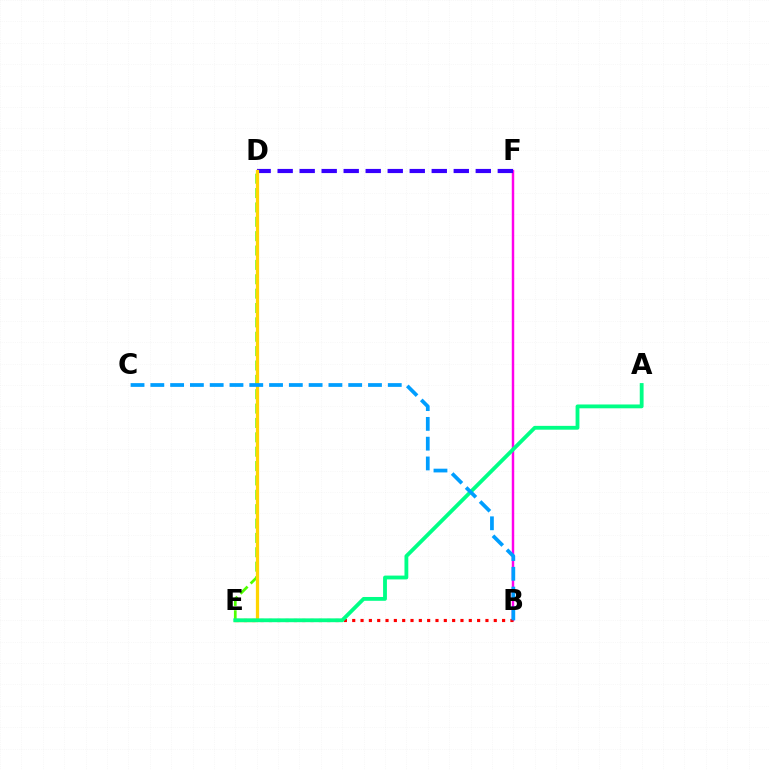{('B', 'F'): [{'color': '#ff00ed', 'line_style': 'solid', 'thickness': 1.77}], ('B', 'E'): [{'color': '#ff0000', 'line_style': 'dotted', 'thickness': 2.26}], ('D', 'E'): [{'color': '#4fff00', 'line_style': 'dashed', 'thickness': 1.95}, {'color': '#ffd500', 'line_style': 'solid', 'thickness': 2.34}], ('D', 'F'): [{'color': '#3700ff', 'line_style': 'dashed', 'thickness': 2.99}], ('A', 'E'): [{'color': '#00ff86', 'line_style': 'solid', 'thickness': 2.75}], ('B', 'C'): [{'color': '#009eff', 'line_style': 'dashed', 'thickness': 2.69}]}